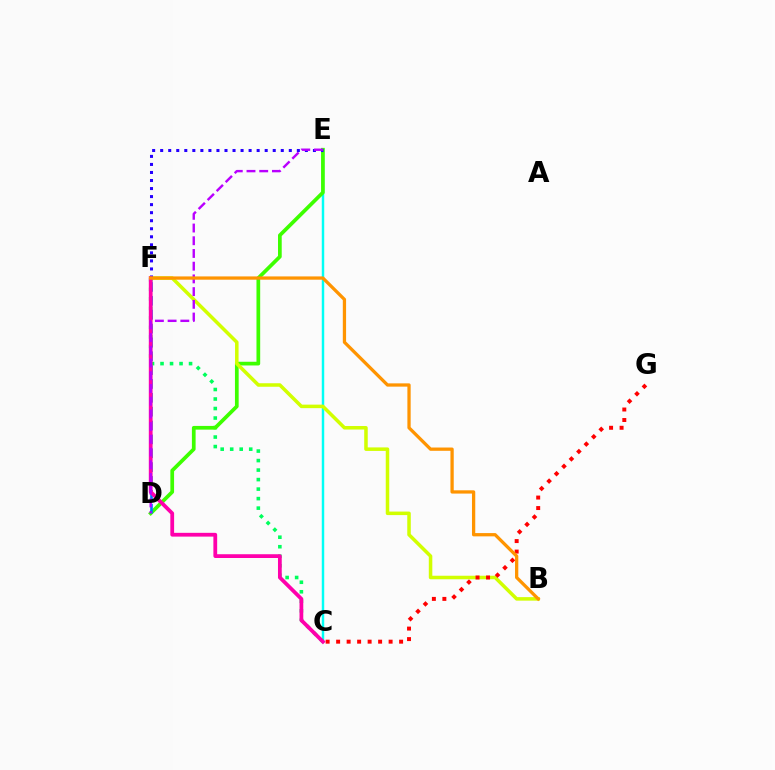{('C', 'E'): [{'color': '#00fff6', 'line_style': 'solid', 'thickness': 1.76}], ('C', 'F'): [{'color': '#00ff5c', 'line_style': 'dotted', 'thickness': 2.58}, {'color': '#ff00ac', 'line_style': 'solid', 'thickness': 2.72}], ('D', 'E'): [{'color': '#3dff00', 'line_style': 'solid', 'thickness': 2.67}, {'color': '#b900ff', 'line_style': 'dashed', 'thickness': 1.73}], ('B', 'F'): [{'color': '#d1ff00', 'line_style': 'solid', 'thickness': 2.53}, {'color': '#ff9400', 'line_style': 'solid', 'thickness': 2.36}], ('D', 'F'): [{'color': '#0074ff', 'line_style': 'dashed', 'thickness': 1.88}], ('C', 'G'): [{'color': '#ff0000', 'line_style': 'dotted', 'thickness': 2.85}], ('E', 'F'): [{'color': '#2500ff', 'line_style': 'dotted', 'thickness': 2.18}]}